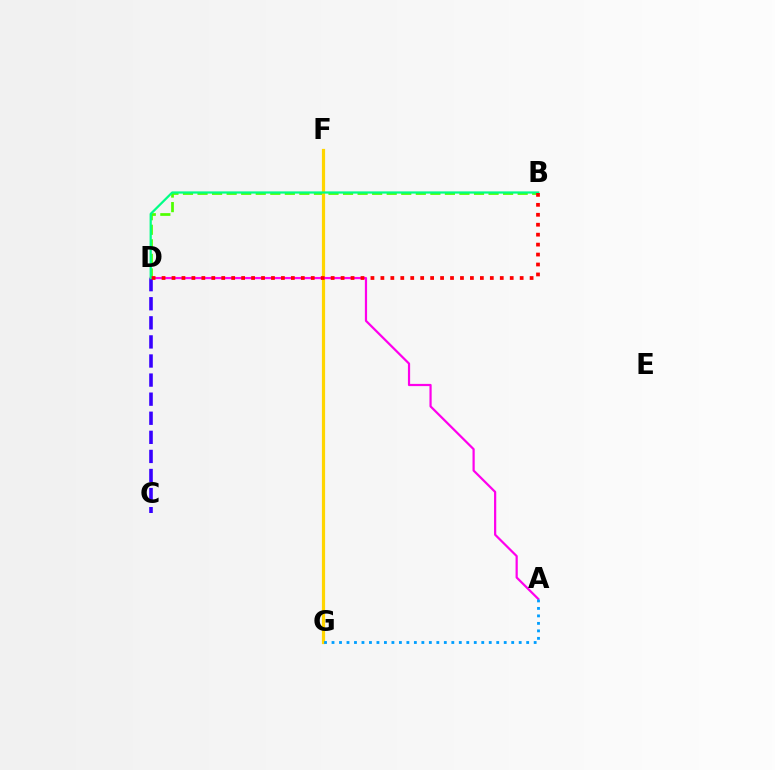{('B', 'D'): [{'color': '#4fff00', 'line_style': 'dashed', 'thickness': 1.98}, {'color': '#00ff86', 'line_style': 'solid', 'thickness': 1.6}, {'color': '#ff0000', 'line_style': 'dotted', 'thickness': 2.7}], ('C', 'D'): [{'color': '#3700ff', 'line_style': 'dashed', 'thickness': 2.59}], ('F', 'G'): [{'color': '#ffd500', 'line_style': 'solid', 'thickness': 2.31}], ('A', 'D'): [{'color': '#ff00ed', 'line_style': 'solid', 'thickness': 1.59}], ('A', 'G'): [{'color': '#009eff', 'line_style': 'dotted', 'thickness': 2.03}]}